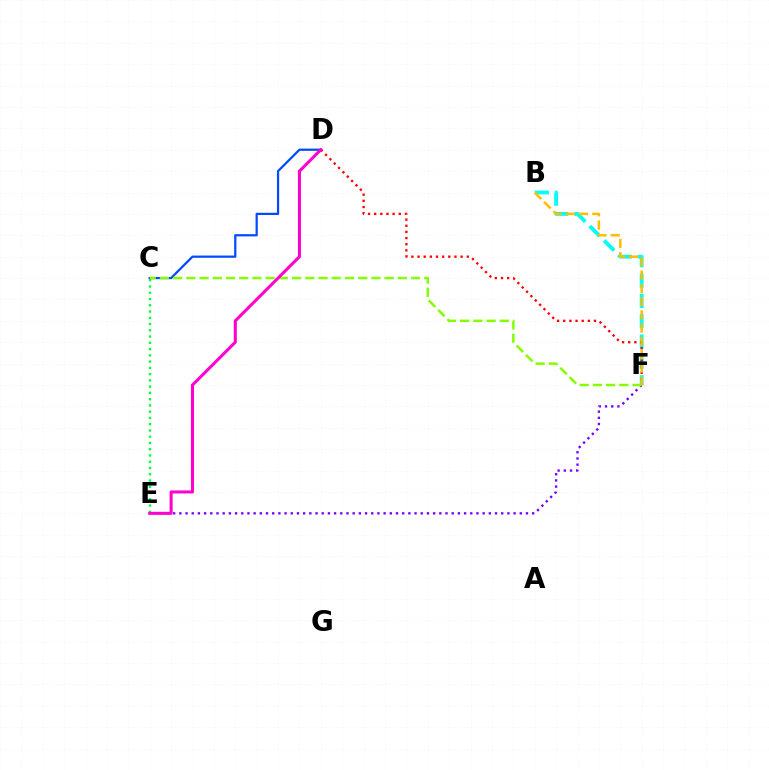{('E', 'F'): [{'color': '#7200ff', 'line_style': 'dotted', 'thickness': 1.68}], ('B', 'F'): [{'color': '#00fff6', 'line_style': 'dashed', 'thickness': 2.76}, {'color': '#ffbd00', 'line_style': 'dashed', 'thickness': 1.8}], ('D', 'F'): [{'color': '#ff0000', 'line_style': 'dotted', 'thickness': 1.67}], ('C', 'E'): [{'color': '#00ff39', 'line_style': 'dotted', 'thickness': 1.7}], ('C', 'D'): [{'color': '#004bff', 'line_style': 'solid', 'thickness': 1.61}], ('C', 'F'): [{'color': '#84ff00', 'line_style': 'dashed', 'thickness': 1.8}], ('D', 'E'): [{'color': '#ff00cf', 'line_style': 'solid', 'thickness': 2.19}]}